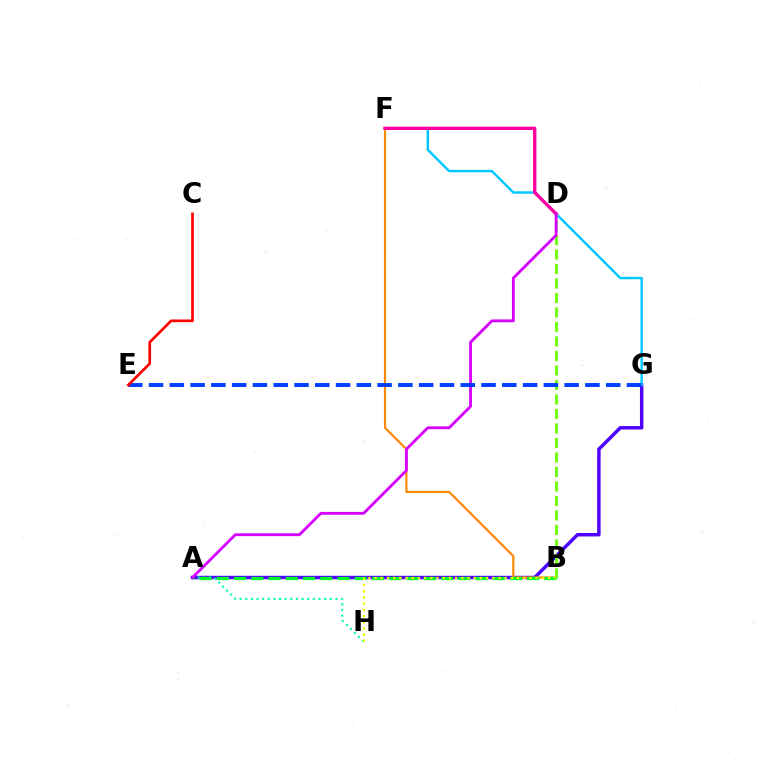{('A', 'G'): [{'color': '#4f00ff', 'line_style': 'solid', 'thickness': 2.48}], ('B', 'F'): [{'color': '#ff8800', 'line_style': 'solid', 'thickness': 1.55}], ('F', 'G'): [{'color': '#00c7ff', 'line_style': 'solid', 'thickness': 1.75}], ('A', 'H'): [{'color': '#00ffaf', 'line_style': 'dotted', 'thickness': 1.53}], ('A', 'B'): [{'color': '#00ff27', 'line_style': 'dashed', 'thickness': 2.34}], ('B', 'H'): [{'color': '#eeff00', 'line_style': 'dotted', 'thickness': 1.68}], ('D', 'F'): [{'color': '#ff00a0', 'line_style': 'solid', 'thickness': 2.4}], ('B', 'D'): [{'color': '#66ff00', 'line_style': 'dashed', 'thickness': 1.97}], ('A', 'D'): [{'color': '#d600ff', 'line_style': 'solid', 'thickness': 2.03}], ('E', 'G'): [{'color': '#003fff', 'line_style': 'dashed', 'thickness': 2.82}], ('C', 'E'): [{'color': '#ff0000', 'line_style': 'solid', 'thickness': 1.93}]}